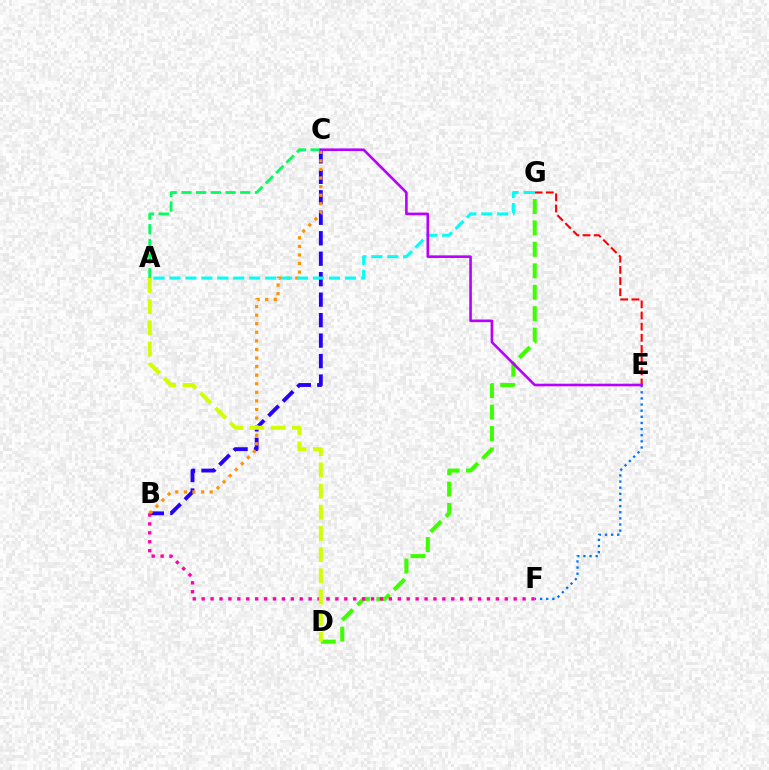{('B', 'C'): [{'color': '#2500ff', 'line_style': 'dashed', 'thickness': 2.78}, {'color': '#ff9400', 'line_style': 'dotted', 'thickness': 2.33}], ('E', 'F'): [{'color': '#0074ff', 'line_style': 'dotted', 'thickness': 1.67}], ('D', 'G'): [{'color': '#3dff00', 'line_style': 'dashed', 'thickness': 2.91}], ('E', 'G'): [{'color': '#ff0000', 'line_style': 'dashed', 'thickness': 1.52}], ('A', 'G'): [{'color': '#00fff6', 'line_style': 'dashed', 'thickness': 2.17}], ('B', 'F'): [{'color': '#ff00ac', 'line_style': 'dotted', 'thickness': 2.42}], ('A', 'C'): [{'color': '#00ff5c', 'line_style': 'dashed', 'thickness': 2.0}], ('C', 'E'): [{'color': '#b900ff', 'line_style': 'solid', 'thickness': 1.88}], ('A', 'D'): [{'color': '#d1ff00', 'line_style': 'dashed', 'thickness': 2.88}]}